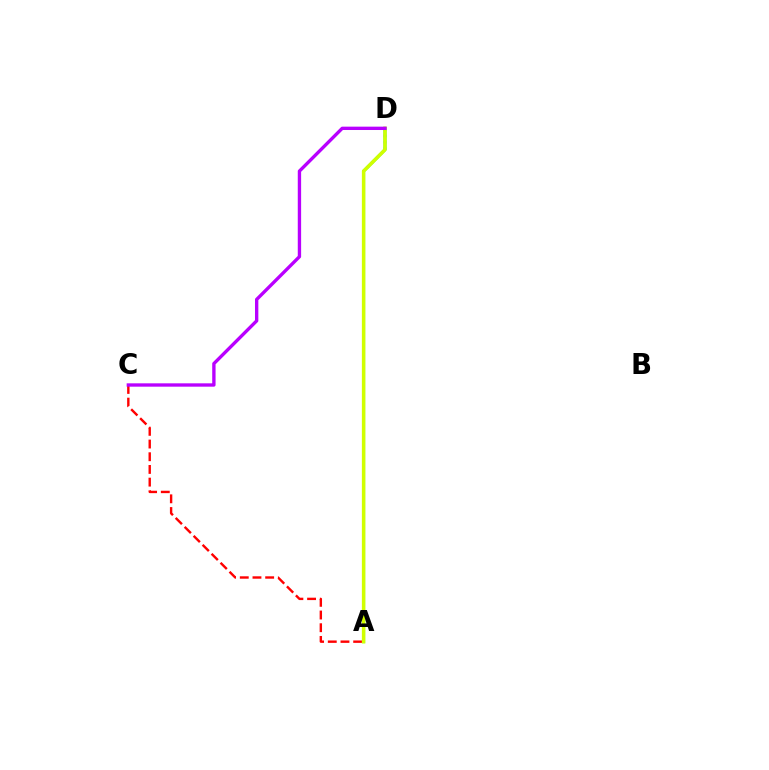{('A', 'D'): [{'color': '#00ff5c', 'line_style': 'solid', 'thickness': 2.12}, {'color': '#0074ff', 'line_style': 'dotted', 'thickness': 1.73}, {'color': '#d1ff00', 'line_style': 'solid', 'thickness': 2.51}], ('A', 'C'): [{'color': '#ff0000', 'line_style': 'dashed', 'thickness': 1.72}], ('C', 'D'): [{'color': '#b900ff', 'line_style': 'solid', 'thickness': 2.41}]}